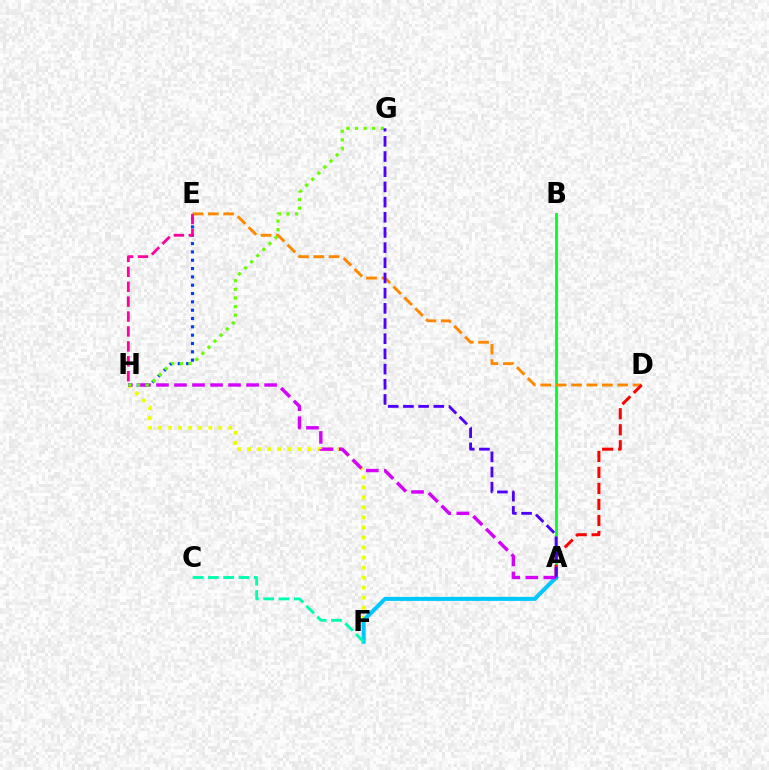{('A', 'B'): [{'color': '#00ff27', 'line_style': 'solid', 'thickness': 2.03}], ('F', 'H'): [{'color': '#eeff00', 'line_style': 'dotted', 'thickness': 2.72}], ('D', 'E'): [{'color': '#ff8800', 'line_style': 'dashed', 'thickness': 2.09}], ('A', 'F'): [{'color': '#00c7ff', 'line_style': 'solid', 'thickness': 2.89}], ('A', 'D'): [{'color': '#ff0000', 'line_style': 'dashed', 'thickness': 2.17}], ('E', 'H'): [{'color': '#003fff', 'line_style': 'dotted', 'thickness': 2.26}, {'color': '#ff00a0', 'line_style': 'dashed', 'thickness': 2.03}], ('C', 'F'): [{'color': '#00ffaf', 'line_style': 'dashed', 'thickness': 2.08}], ('A', 'H'): [{'color': '#d600ff', 'line_style': 'dashed', 'thickness': 2.45}], ('G', 'H'): [{'color': '#66ff00', 'line_style': 'dotted', 'thickness': 2.34}], ('A', 'G'): [{'color': '#4f00ff', 'line_style': 'dashed', 'thickness': 2.06}]}